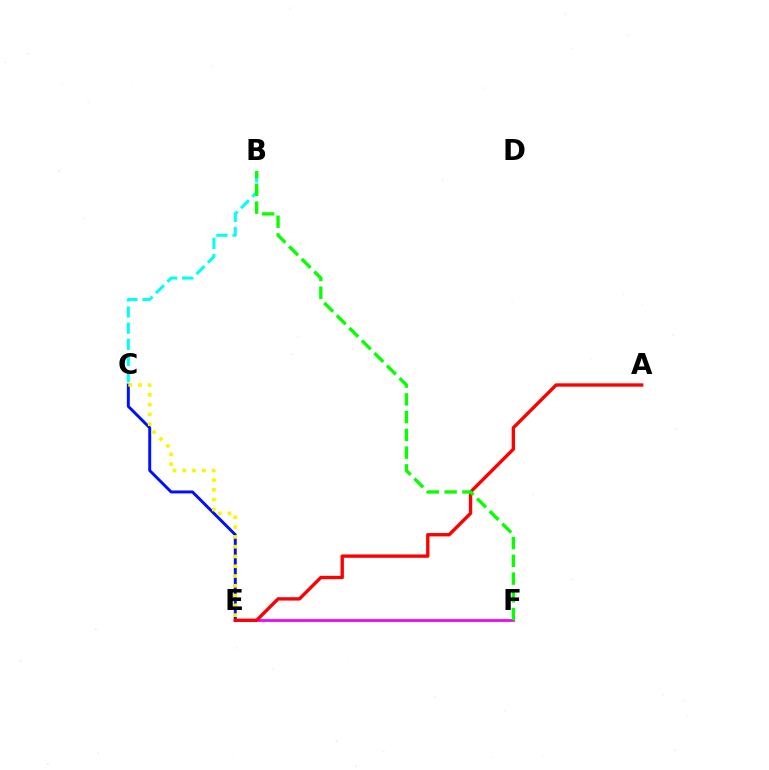{('C', 'E'): [{'color': '#0010ff', 'line_style': 'solid', 'thickness': 2.12}, {'color': '#fcf500', 'line_style': 'dotted', 'thickness': 2.66}], ('E', 'F'): [{'color': '#ee00ff', 'line_style': 'solid', 'thickness': 1.96}], ('B', 'C'): [{'color': '#00fff6', 'line_style': 'dashed', 'thickness': 2.19}], ('A', 'E'): [{'color': '#ff0000', 'line_style': 'solid', 'thickness': 2.42}], ('B', 'F'): [{'color': '#08ff00', 'line_style': 'dashed', 'thickness': 2.41}]}